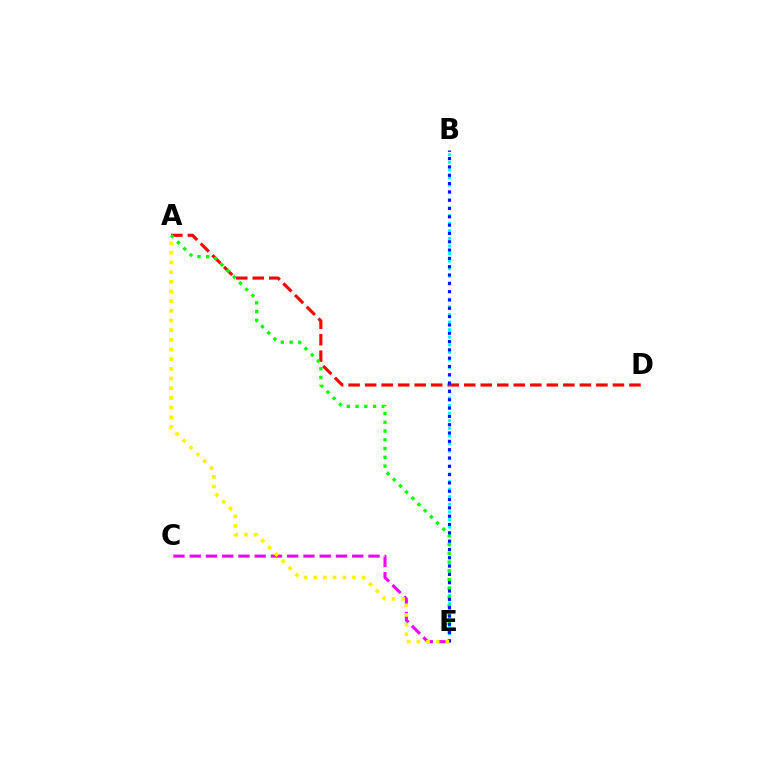{('B', 'E'): [{'color': '#00fff6', 'line_style': 'dotted', 'thickness': 2.06}, {'color': '#0010ff', 'line_style': 'dotted', 'thickness': 2.26}], ('A', 'D'): [{'color': '#ff0000', 'line_style': 'dashed', 'thickness': 2.24}], ('A', 'E'): [{'color': '#08ff00', 'line_style': 'dotted', 'thickness': 2.38}, {'color': '#fcf500', 'line_style': 'dotted', 'thickness': 2.63}], ('C', 'E'): [{'color': '#ee00ff', 'line_style': 'dashed', 'thickness': 2.21}]}